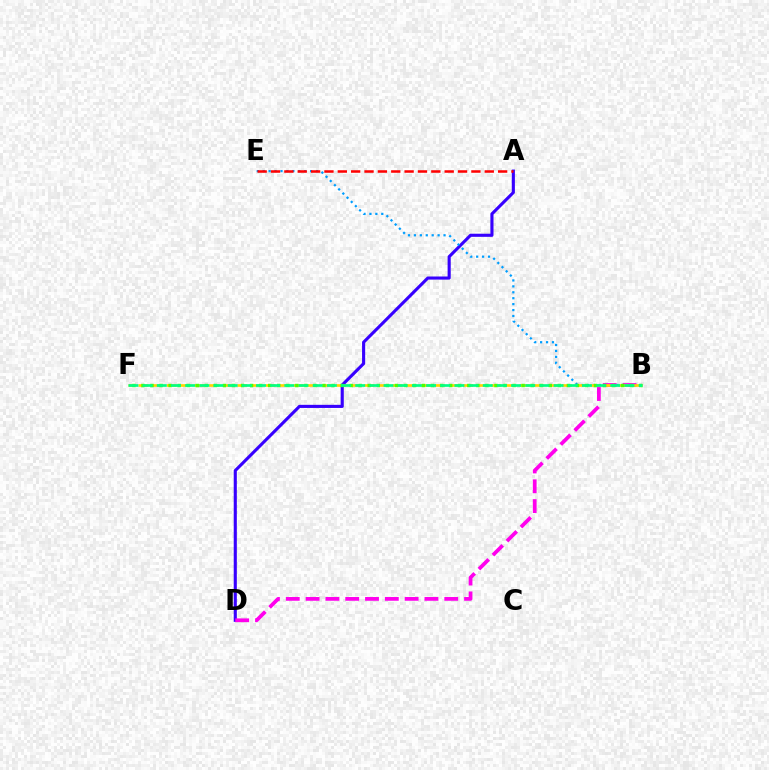{('A', 'D'): [{'color': '#3700ff', 'line_style': 'solid', 'thickness': 2.24}], ('B', 'E'): [{'color': '#009eff', 'line_style': 'dotted', 'thickness': 1.61}], ('B', 'D'): [{'color': '#ff00ed', 'line_style': 'dashed', 'thickness': 2.69}], ('B', 'F'): [{'color': '#ffd500', 'line_style': 'dashed', 'thickness': 1.92}, {'color': '#4fff00', 'line_style': 'dotted', 'thickness': 2.46}, {'color': '#00ff86', 'line_style': 'dashed', 'thickness': 1.93}], ('A', 'E'): [{'color': '#ff0000', 'line_style': 'dashed', 'thickness': 1.81}]}